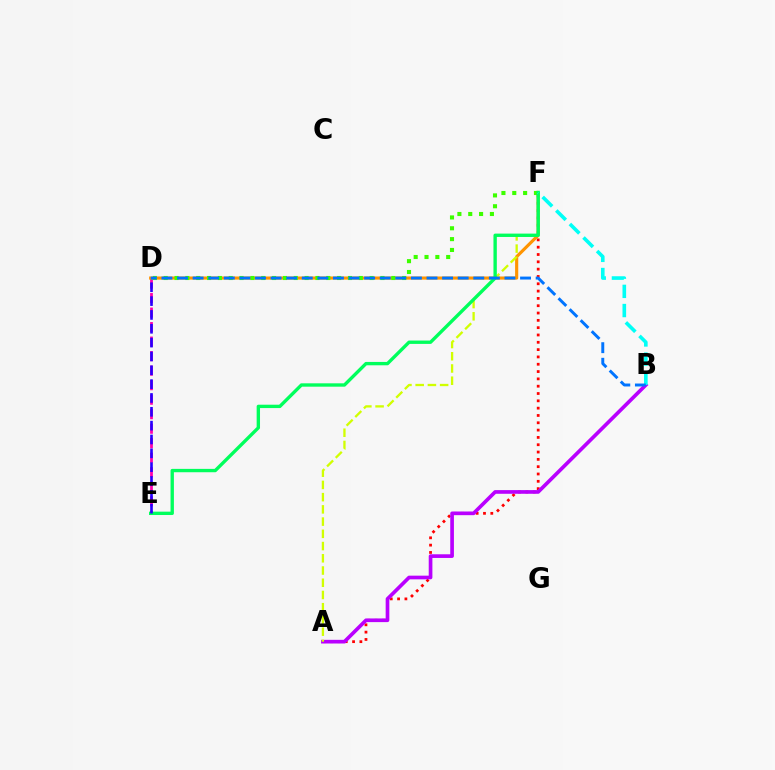{('D', 'E'): [{'color': '#ff00ac', 'line_style': 'dashed', 'thickness': 1.97}, {'color': '#2500ff', 'line_style': 'dashed', 'thickness': 1.88}], ('A', 'F'): [{'color': '#ff0000', 'line_style': 'dotted', 'thickness': 1.99}, {'color': '#d1ff00', 'line_style': 'dashed', 'thickness': 1.66}], ('D', 'F'): [{'color': '#ff9400', 'line_style': 'solid', 'thickness': 2.27}, {'color': '#3dff00', 'line_style': 'dotted', 'thickness': 2.95}], ('A', 'B'): [{'color': '#b900ff', 'line_style': 'solid', 'thickness': 2.64}], ('E', 'F'): [{'color': '#00ff5c', 'line_style': 'solid', 'thickness': 2.42}], ('B', 'F'): [{'color': '#00fff6', 'line_style': 'dashed', 'thickness': 2.61}], ('B', 'D'): [{'color': '#0074ff', 'line_style': 'dashed', 'thickness': 2.12}]}